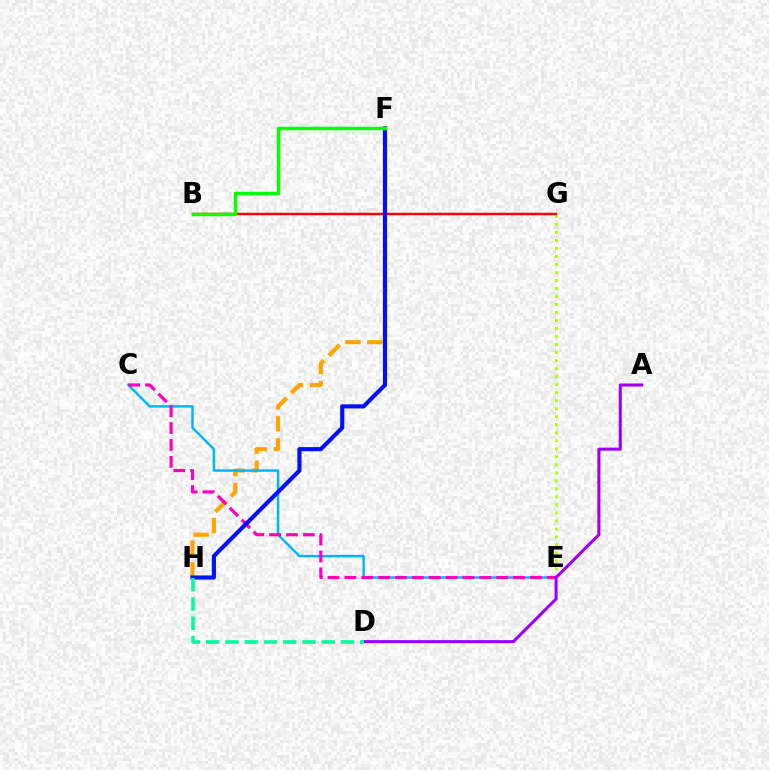{('F', 'H'): [{'color': '#ffa500', 'line_style': 'dashed', 'thickness': 2.97}, {'color': '#0010ff', 'line_style': 'solid', 'thickness': 2.98}], ('E', 'G'): [{'color': '#b3ff00', 'line_style': 'dotted', 'thickness': 2.18}], ('C', 'E'): [{'color': '#00b5ff', 'line_style': 'solid', 'thickness': 1.76}, {'color': '#ff00bd', 'line_style': 'dashed', 'thickness': 2.29}], ('B', 'G'): [{'color': '#ff0000', 'line_style': 'solid', 'thickness': 1.77}], ('A', 'D'): [{'color': '#9b00ff', 'line_style': 'solid', 'thickness': 2.21}], ('B', 'F'): [{'color': '#08ff00', 'line_style': 'solid', 'thickness': 2.51}], ('D', 'H'): [{'color': '#00ff9d', 'line_style': 'dashed', 'thickness': 2.62}]}